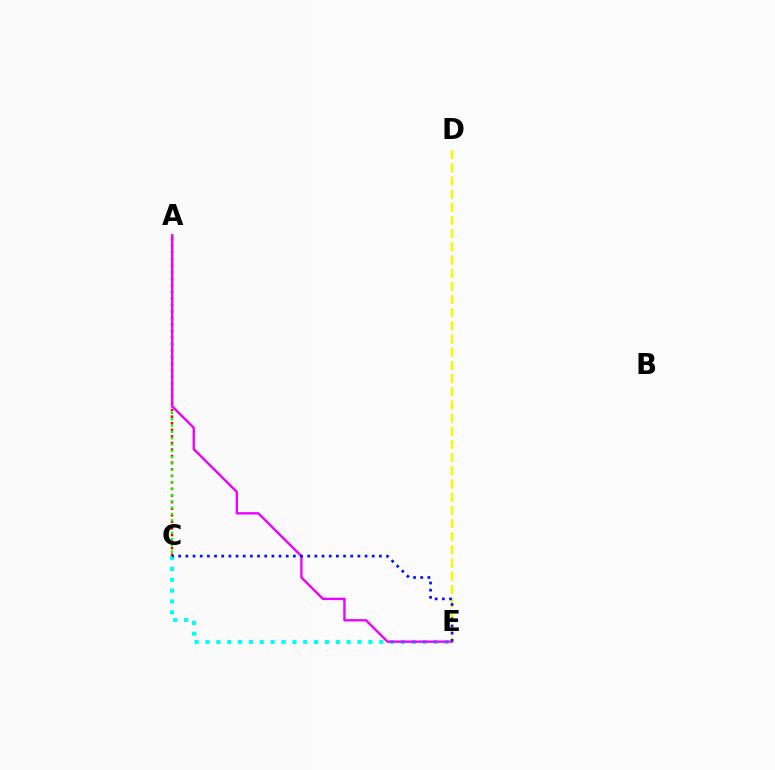{('A', 'C'): [{'color': '#ff0000', 'line_style': 'dotted', 'thickness': 1.79}, {'color': '#08ff00', 'line_style': 'dotted', 'thickness': 1.72}], ('C', 'E'): [{'color': '#00fff6', 'line_style': 'dotted', 'thickness': 2.95}, {'color': '#0010ff', 'line_style': 'dotted', 'thickness': 1.95}], ('A', 'E'): [{'color': '#ee00ff', 'line_style': 'solid', 'thickness': 1.7}], ('D', 'E'): [{'color': '#fcf500', 'line_style': 'dashed', 'thickness': 1.79}]}